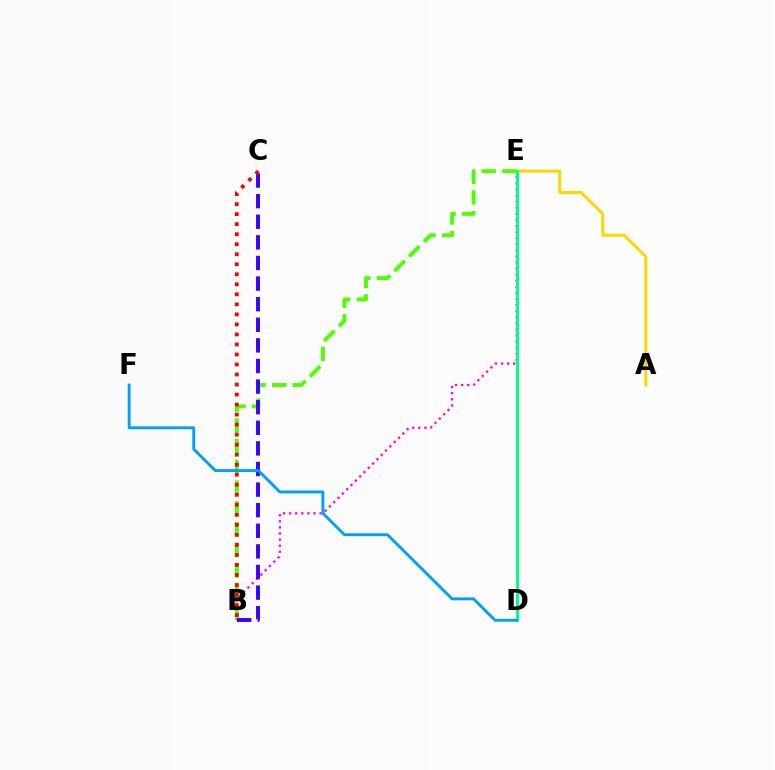{('A', 'E'): [{'color': '#ffd500', 'line_style': 'solid', 'thickness': 2.16}], ('B', 'E'): [{'color': '#ff00ed', 'line_style': 'dotted', 'thickness': 1.65}, {'color': '#4fff00', 'line_style': 'dashed', 'thickness': 2.82}], ('B', 'C'): [{'color': '#3700ff', 'line_style': 'dashed', 'thickness': 2.8}, {'color': '#ff0000', 'line_style': 'dotted', 'thickness': 2.72}], ('D', 'E'): [{'color': '#00ff86', 'line_style': 'solid', 'thickness': 2.16}], ('D', 'F'): [{'color': '#009eff', 'line_style': 'solid', 'thickness': 2.07}]}